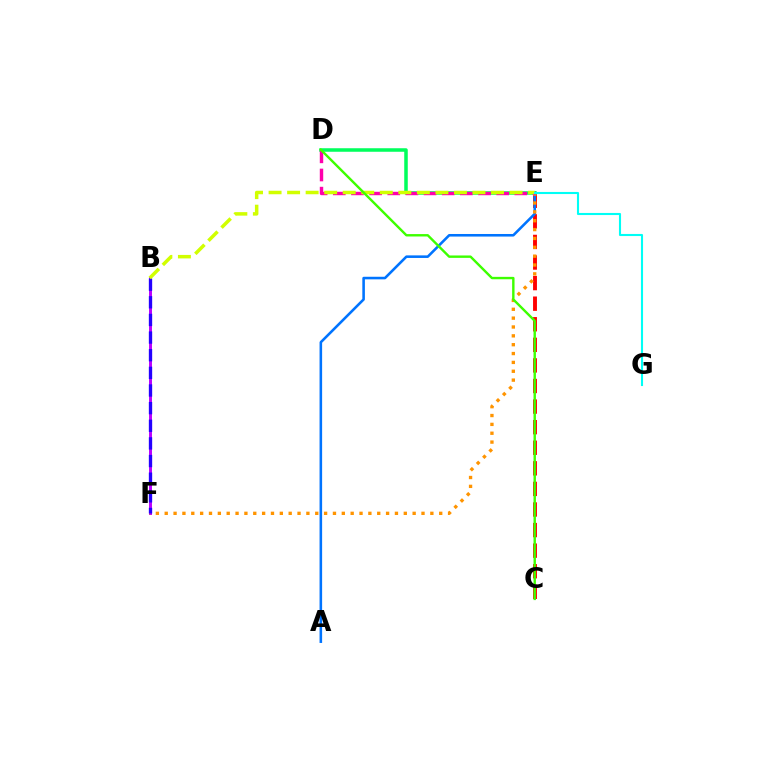{('C', 'E'): [{'color': '#ff0000', 'line_style': 'dashed', 'thickness': 2.8}], ('A', 'E'): [{'color': '#0074ff', 'line_style': 'solid', 'thickness': 1.85}], ('B', 'F'): [{'color': '#b900ff', 'line_style': 'solid', 'thickness': 2.13}, {'color': '#2500ff', 'line_style': 'dashed', 'thickness': 2.4}], ('D', 'E'): [{'color': '#00ff5c', 'line_style': 'solid', 'thickness': 2.54}, {'color': '#ff00ac', 'line_style': 'dashed', 'thickness': 2.47}], ('E', 'F'): [{'color': '#ff9400', 'line_style': 'dotted', 'thickness': 2.41}], ('B', 'E'): [{'color': '#d1ff00', 'line_style': 'dashed', 'thickness': 2.52}], ('E', 'G'): [{'color': '#00fff6', 'line_style': 'solid', 'thickness': 1.51}], ('C', 'D'): [{'color': '#3dff00', 'line_style': 'solid', 'thickness': 1.73}]}